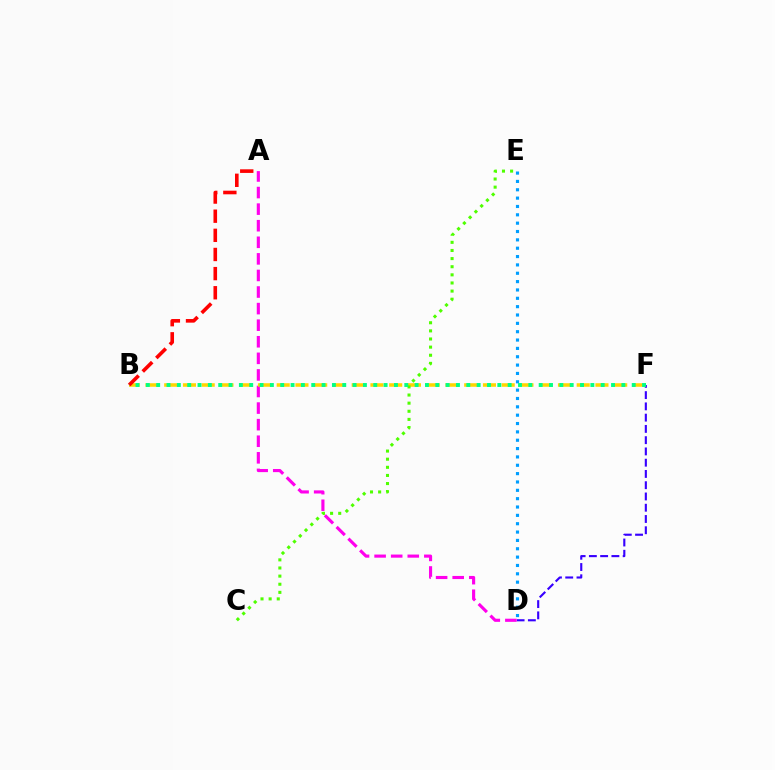{('D', 'E'): [{'color': '#009eff', 'line_style': 'dotted', 'thickness': 2.27}], ('D', 'F'): [{'color': '#3700ff', 'line_style': 'dashed', 'thickness': 1.53}], ('A', 'D'): [{'color': '#ff00ed', 'line_style': 'dashed', 'thickness': 2.25}], ('B', 'F'): [{'color': '#ffd500', 'line_style': 'dashed', 'thickness': 2.55}, {'color': '#00ff86', 'line_style': 'dotted', 'thickness': 2.81}], ('A', 'B'): [{'color': '#ff0000', 'line_style': 'dashed', 'thickness': 2.6}], ('C', 'E'): [{'color': '#4fff00', 'line_style': 'dotted', 'thickness': 2.21}]}